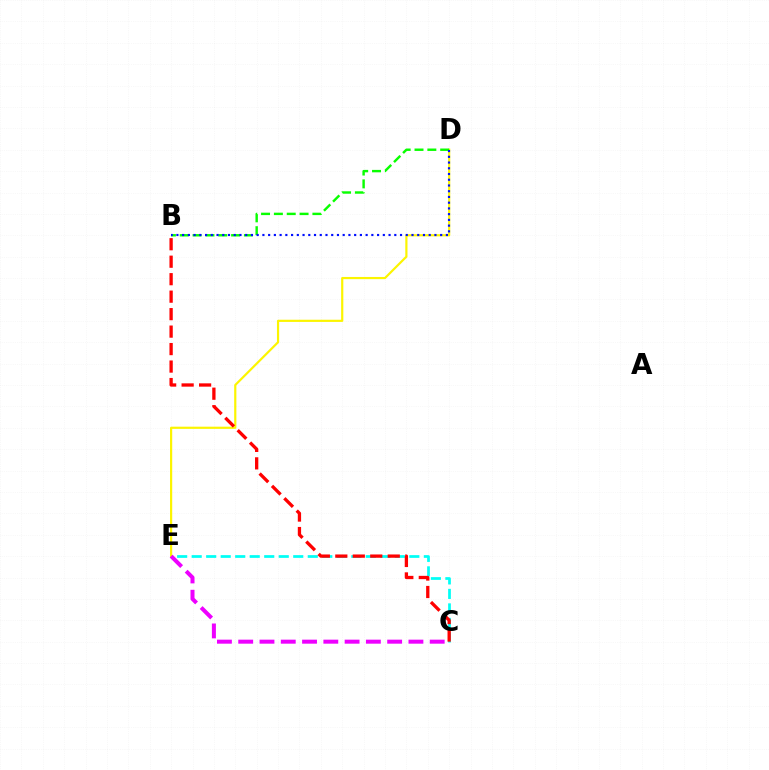{('C', 'E'): [{'color': '#00fff6', 'line_style': 'dashed', 'thickness': 1.97}, {'color': '#ee00ff', 'line_style': 'dashed', 'thickness': 2.89}], ('D', 'E'): [{'color': '#fcf500', 'line_style': 'solid', 'thickness': 1.58}], ('B', 'C'): [{'color': '#ff0000', 'line_style': 'dashed', 'thickness': 2.37}], ('B', 'D'): [{'color': '#08ff00', 'line_style': 'dashed', 'thickness': 1.74}, {'color': '#0010ff', 'line_style': 'dotted', 'thickness': 1.56}]}